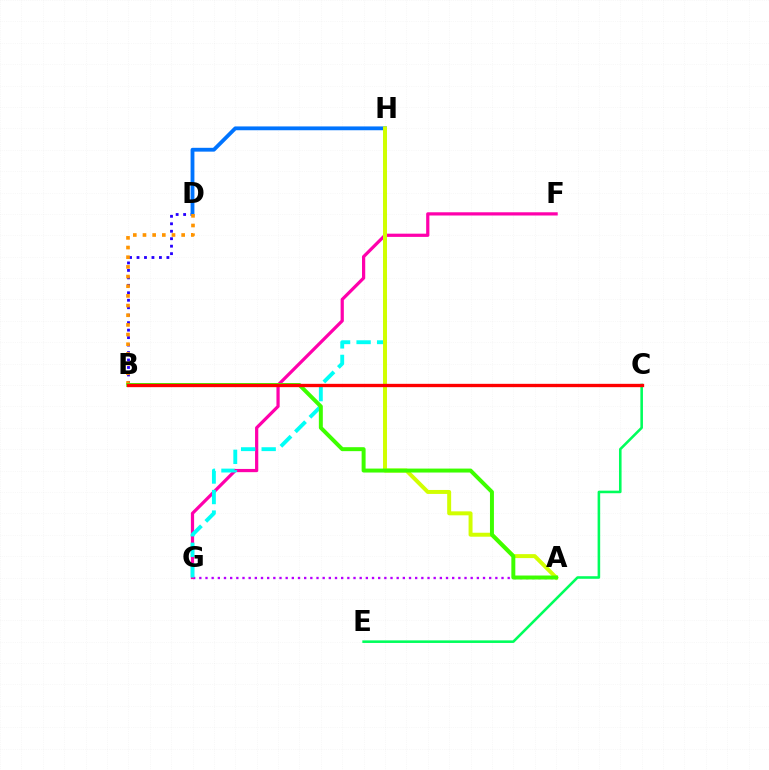{('C', 'E'): [{'color': '#00ff5c', 'line_style': 'solid', 'thickness': 1.85}], ('B', 'D'): [{'color': '#2500ff', 'line_style': 'dotted', 'thickness': 2.03}, {'color': '#ff9400', 'line_style': 'dotted', 'thickness': 2.63}], ('A', 'G'): [{'color': '#b900ff', 'line_style': 'dotted', 'thickness': 1.68}], ('F', 'G'): [{'color': '#ff00ac', 'line_style': 'solid', 'thickness': 2.32}], ('D', 'H'): [{'color': '#0074ff', 'line_style': 'solid', 'thickness': 2.75}], ('G', 'H'): [{'color': '#00fff6', 'line_style': 'dashed', 'thickness': 2.79}], ('A', 'H'): [{'color': '#d1ff00', 'line_style': 'solid', 'thickness': 2.85}], ('A', 'B'): [{'color': '#3dff00', 'line_style': 'solid', 'thickness': 2.85}], ('B', 'C'): [{'color': '#ff0000', 'line_style': 'solid', 'thickness': 2.4}]}